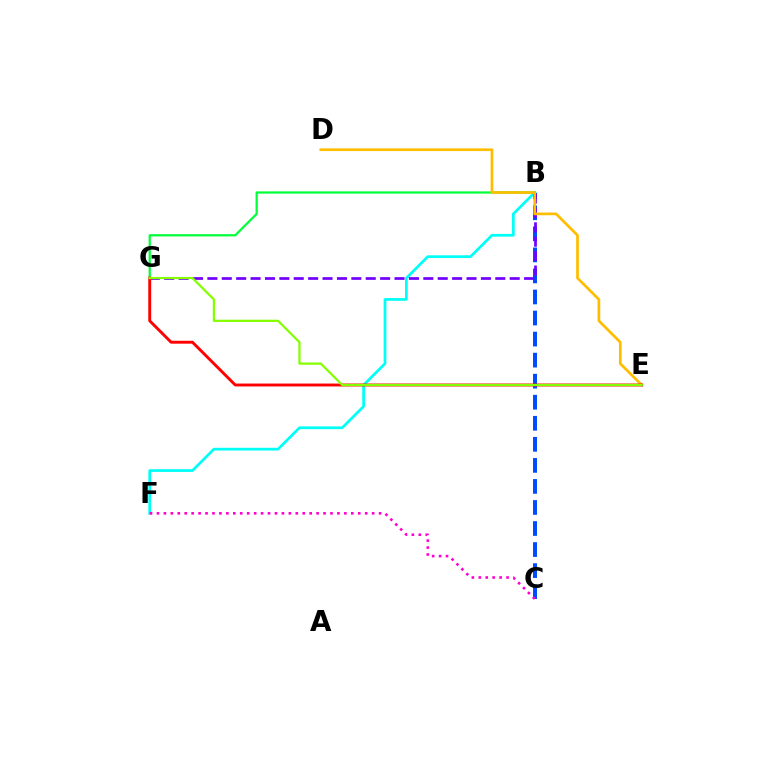{('B', 'F'): [{'color': '#00fff6', 'line_style': 'solid', 'thickness': 1.97}], ('B', 'C'): [{'color': '#004bff', 'line_style': 'dashed', 'thickness': 2.86}], ('C', 'F'): [{'color': '#ff00cf', 'line_style': 'dotted', 'thickness': 1.89}], ('B', 'G'): [{'color': '#00ff39', 'line_style': 'solid', 'thickness': 1.61}, {'color': '#7200ff', 'line_style': 'dashed', 'thickness': 1.96}], ('D', 'E'): [{'color': '#ffbd00', 'line_style': 'solid', 'thickness': 1.95}], ('E', 'G'): [{'color': '#ff0000', 'line_style': 'solid', 'thickness': 2.09}, {'color': '#84ff00', 'line_style': 'solid', 'thickness': 1.6}]}